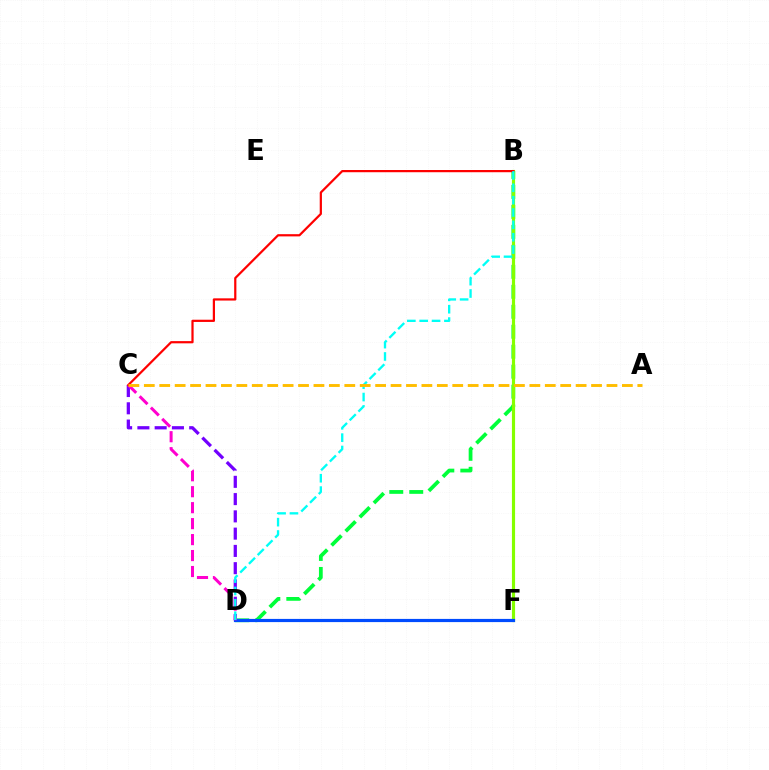{('B', 'D'): [{'color': '#00ff39', 'line_style': 'dashed', 'thickness': 2.71}, {'color': '#00fff6', 'line_style': 'dashed', 'thickness': 1.68}], ('B', 'F'): [{'color': '#84ff00', 'line_style': 'solid', 'thickness': 2.27}], ('C', 'D'): [{'color': '#7200ff', 'line_style': 'dashed', 'thickness': 2.35}, {'color': '#ff00cf', 'line_style': 'dashed', 'thickness': 2.17}], ('D', 'F'): [{'color': '#004bff', 'line_style': 'solid', 'thickness': 2.29}], ('B', 'C'): [{'color': '#ff0000', 'line_style': 'solid', 'thickness': 1.6}], ('A', 'C'): [{'color': '#ffbd00', 'line_style': 'dashed', 'thickness': 2.1}]}